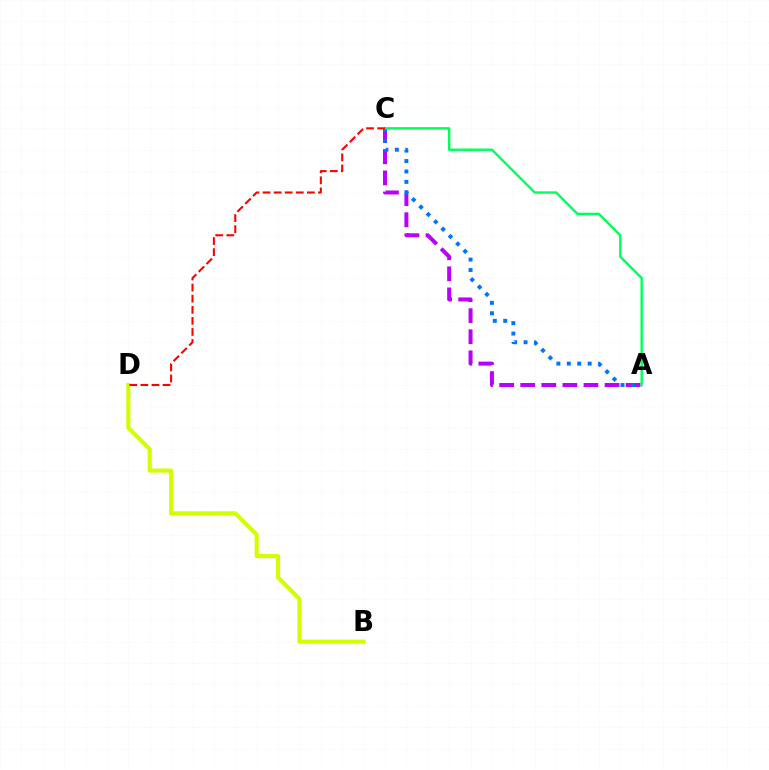{('A', 'C'): [{'color': '#b900ff', 'line_style': 'dashed', 'thickness': 2.86}, {'color': '#0074ff', 'line_style': 'dotted', 'thickness': 2.83}, {'color': '#00ff5c', 'line_style': 'solid', 'thickness': 1.72}], ('B', 'D'): [{'color': '#d1ff00', 'line_style': 'solid', 'thickness': 2.95}], ('C', 'D'): [{'color': '#ff0000', 'line_style': 'dashed', 'thickness': 1.51}]}